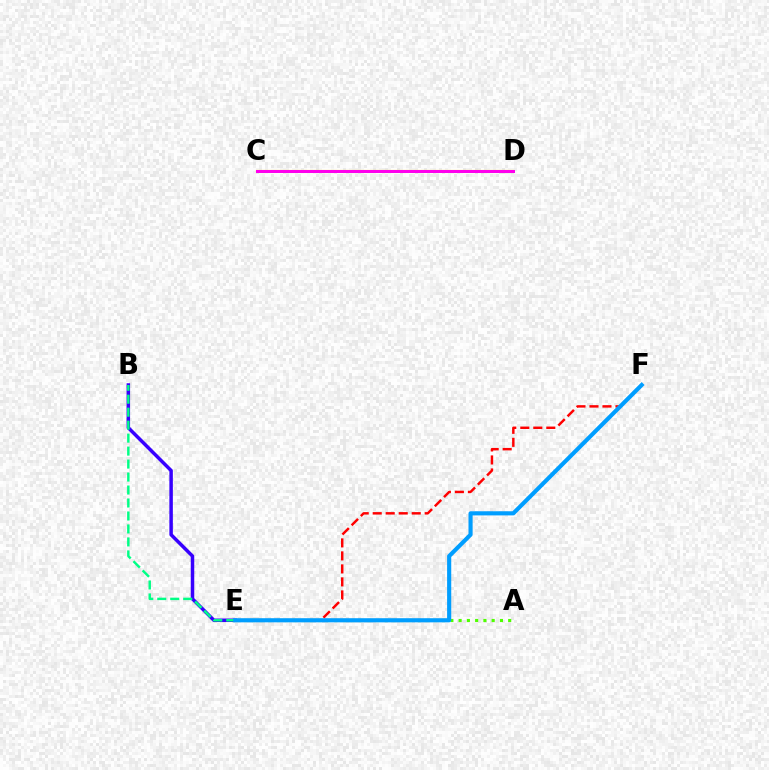{('A', 'E'): [{'color': '#4fff00', 'line_style': 'dotted', 'thickness': 2.24}], ('B', 'E'): [{'color': '#3700ff', 'line_style': 'solid', 'thickness': 2.51}, {'color': '#00ff86', 'line_style': 'dashed', 'thickness': 1.76}], ('E', 'F'): [{'color': '#ff0000', 'line_style': 'dashed', 'thickness': 1.77}, {'color': '#009eff', 'line_style': 'solid', 'thickness': 2.97}], ('C', 'D'): [{'color': '#ffd500', 'line_style': 'solid', 'thickness': 1.56}, {'color': '#ff00ed', 'line_style': 'solid', 'thickness': 2.16}]}